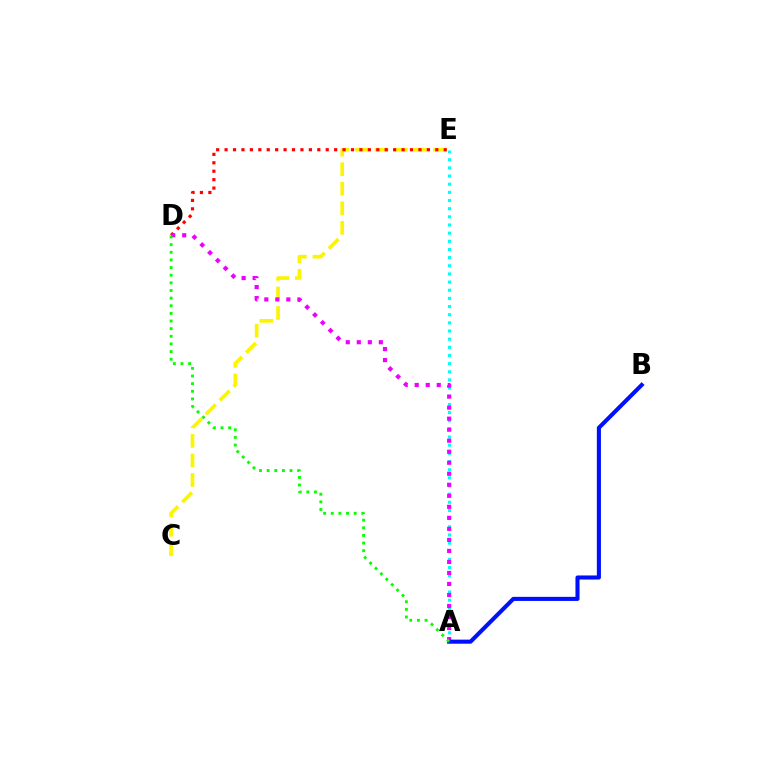{('C', 'E'): [{'color': '#fcf500', 'line_style': 'dashed', 'thickness': 2.65}], ('A', 'E'): [{'color': '#00fff6', 'line_style': 'dotted', 'thickness': 2.22}], ('D', 'E'): [{'color': '#ff0000', 'line_style': 'dotted', 'thickness': 2.29}], ('A', 'D'): [{'color': '#ee00ff', 'line_style': 'dotted', 'thickness': 2.99}, {'color': '#08ff00', 'line_style': 'dotted', 'thickness': 2.08}], ('A', 'B'): [{'color': '#0010ff', 'line_style': 'solid', 'thickness': 2.94}]}